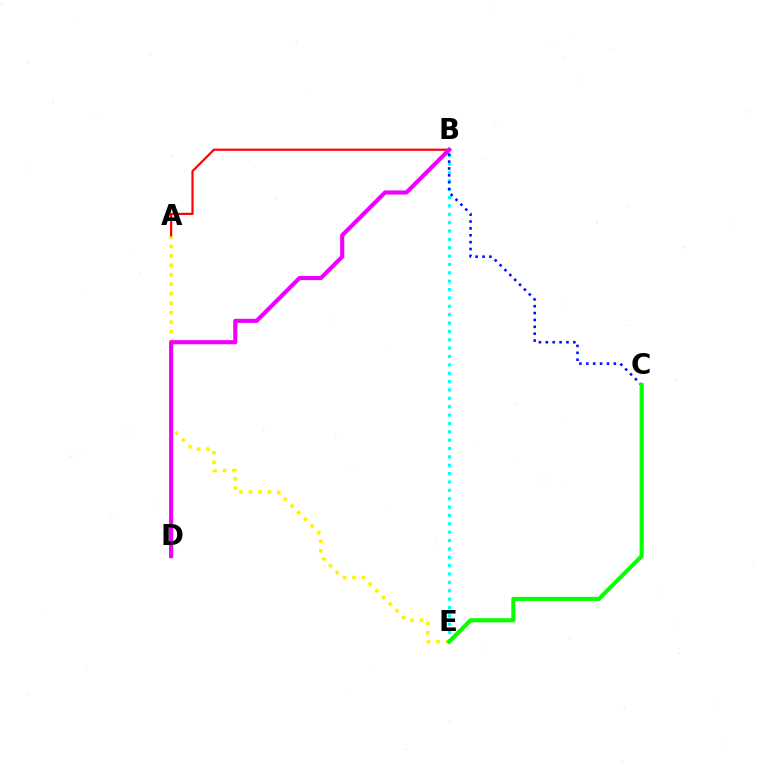{('B', 'E'): [{'color': '#00fff6', 'line_style': 'dotted', 'thickness': 2.27}], ('A', 'E'): [{'color': '#fcf500', 'line_style': 'dotted', 'thickness': 2.57}], ('B', 'C'): [{'color': '#0010ff', 'line_style': 'dotted', 'thickness': 1.87}], ('A', 'B'): [{'color': '#ff0000', 'line_style': 'solid', 'thickness': 1.57}], ('C', 'E'): [{'color': '#08ff00', 'line_style': 'solid', 'thickness': 2.95}], ('B', 'D'): [{'color': '#ee00ff', 'line_style': 'solid', 'thickness': 2.97}]}